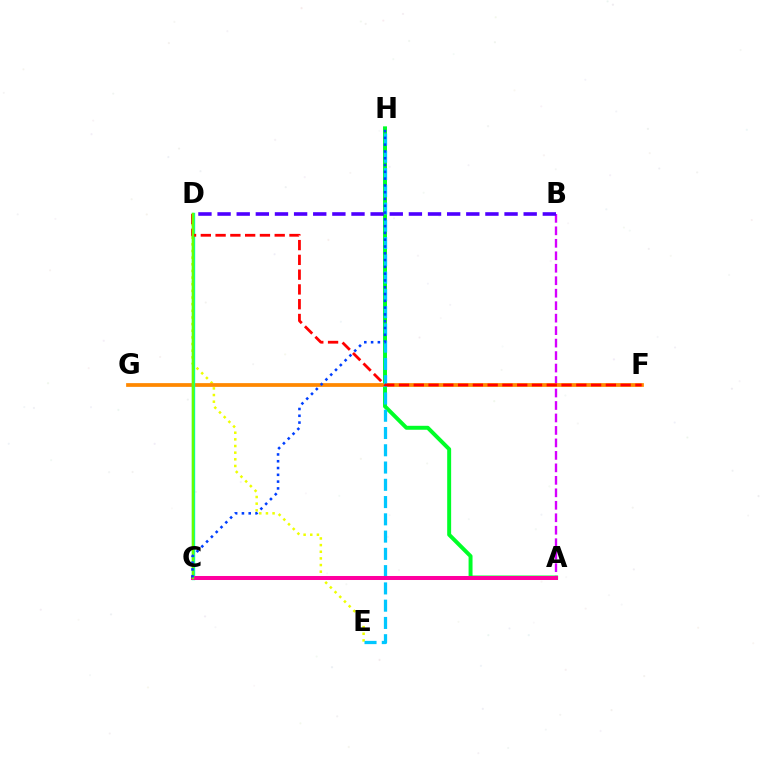{('D', 'E'): [{'color': '#eeff00', 'line_style': 'dotted', 'thickness': 1.81}], ('A', 'H'): [{'color': '#00ff27', 'line_style': 'solid', 'thickness': 2.84}], ('A', 'B'): [{'color': '#d600ff', 'line_style': 'dashed', 'thickness': 1.69}], ('B', 'D'): [{'color': '#4f00ff', 'line_style': 'dashed', 'thickness': 2.6}], ('F', 'G'): [{'color': '#ff8800', 'line_style': 'solid', 'thickness': 2.69}], ('E', 'H'): [{'color': '#00c7ff', 'line_style': 'dashed', 'thickness': 2.35}], ('C', 'D'): [{'color': '#00ffaf', 'line_style': 'solid', 'thickness': 2.41}, {'color': '#66ff00', 'line_style': 'solid', 'thickness': 1.74}], ('A', 'C'): [{'color': '#ff00a0', 'line_style': 'solid', 'thickness': 2.88}], ('D', 'F'): [{'color': '#ff0000', 'line_style': 'dashed', 'thickness': 2.01}], ('C', 'H'): [{'color': '#003fff', 'line_style': 'dotted', 'thickness': 1.84}]}